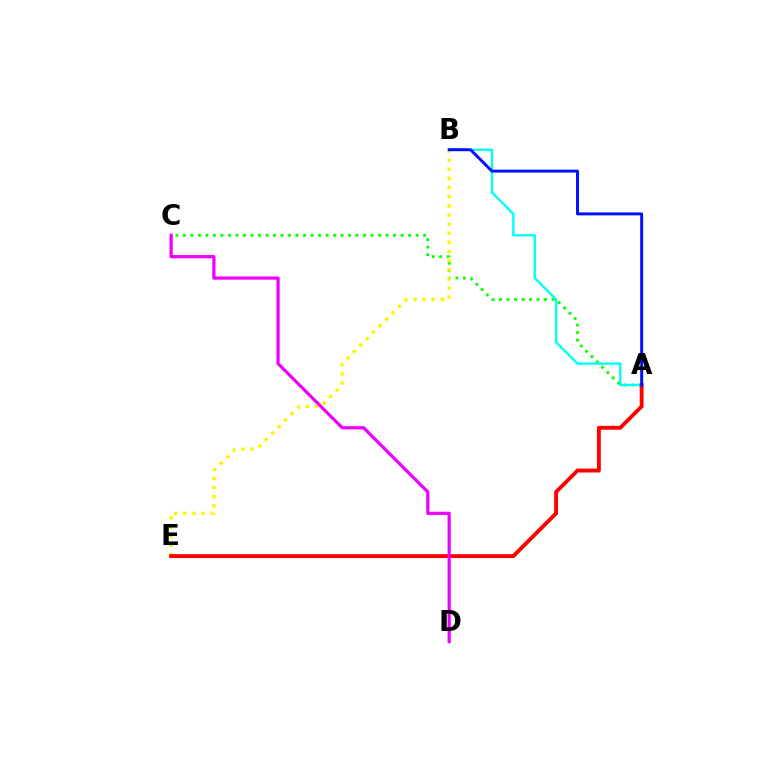{('A', 'C'): [{'color': '#08ff00', 'line_style': 'dotted', 'thickness': 2.04}], ('A', 'B'): [{'color': '#00fff6', 'line_style': 'solid', 'thickness': 1.71}, {'color': '#0010ff', 'line_style': 'solid', 'thickness': 2.12}], ('B', 'E'): [{'color': '#fcf500', 'line_style': 'dotted', 'thickness': 2.48}], ('A', 'E'): [{'color': '#ff0000', 'line_style': 'solid', 'thickness': 2.79}], ('C', 'D'): [{'color': '#ee00ff', 'line_style': 'solid', 'thickness': 2.31}]}